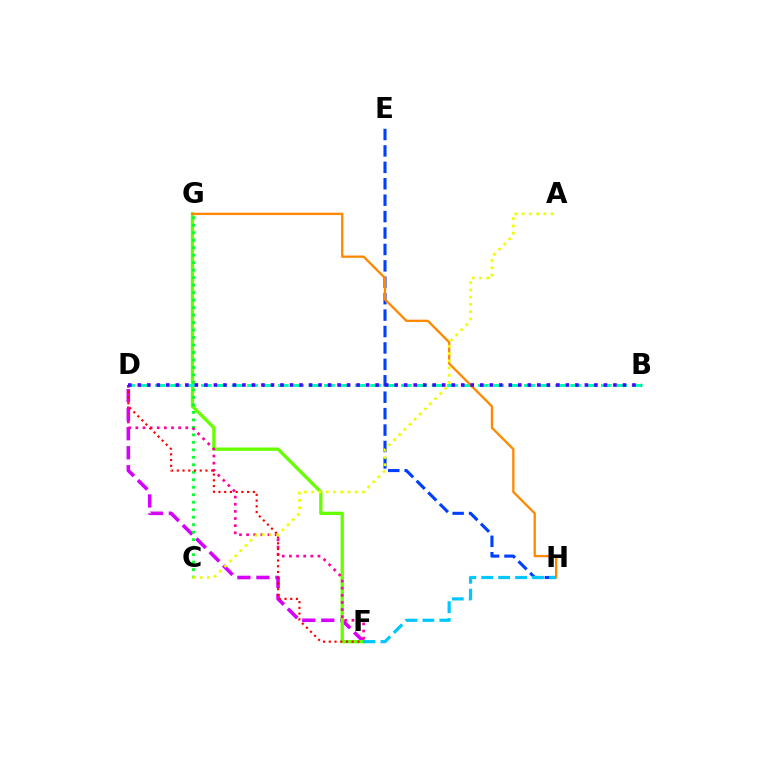{('D', 'F'): [{'color': '#d600ff', 'line_style': 'dashed', 'thickness': 2.58}, {'color': '#ff00a0', 'line_style': 'dotted', 'thickness': 1.94}, {'color': '#ff0000', 'line_style': 'dotted', 'thickness': 1.56}], ('F', 'G'): [{'color': '#66ff00', 'line_style': 'solid', 'thickness': 2.38}], ('C', 'G'): [{'color': '#00ff27', 'line_style': 'dotted', 'thickness': 2.03}], ('E', 'H'): [{'color': '#003fff', 'line_style': 'dashed', 'thickness': 2.23}], ('B', 'D'): [{'color': '#00ffaf', 'line_style': 'dashed', 'thickness': 2.09}, {'color': '#4f00ff', 'line_style': 'dotted', 'thickness': 2.58}], ('G', 'H'): [{'color': '#ff8800', 'line_style': 'solid', 'thickness': 1.66}], ('A', 'C'): [{'color': '#eeff00', 'line_style': 'dotted', 'thickness': 1.97}], ('F', 'H'): [{'color': '#00c7ff', 'line_style': 'dashed', 'thickness': 2.3}]}